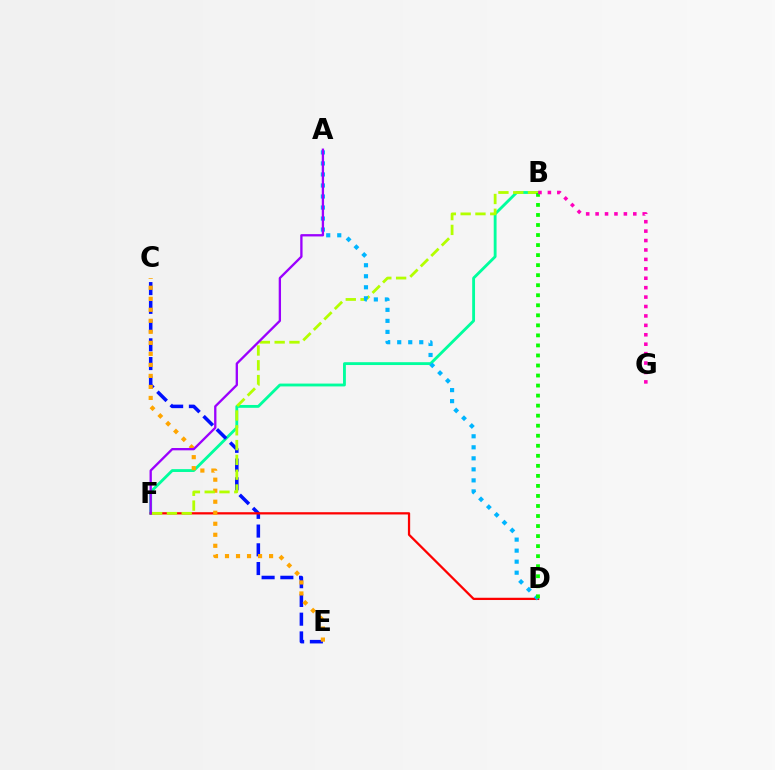{('B', 'F'): [{'color': '#00ff9d', 'line_style': 'solid', 'thickness': 2.05}, {'color': '#b3ff00', 'line_style': 'dashed', 'thickness': 2.01}], ('C', 'E'): [{'color': '#0010ff', 'line_style': 'dashed', 'thickness': 2.55}, {'color': '#ffa500', 'line_style': 'dotted', 'thickness': 2.99}], ('D', 'F'): [{'color': '#ff0000', 'line_style': 'solid', 'thickness': 1.63}], ('A', 'D'): [{'color': '#00b5ff', 'line_style': 'dotted', 'thickness': 3.0}], ('B', 'D'): [{'color': '#08ff00', 'line_style': 'dotted', 'thickness': 2.73}], ('A', 'F'): [{'color': '#9b00ff', 'line_style': 'solid', 'thickness': 1.67}], ('B', 'G'): [{'color': '#ff00bd', 'line_style': 'dotted', 'thickness': 2.56}]}